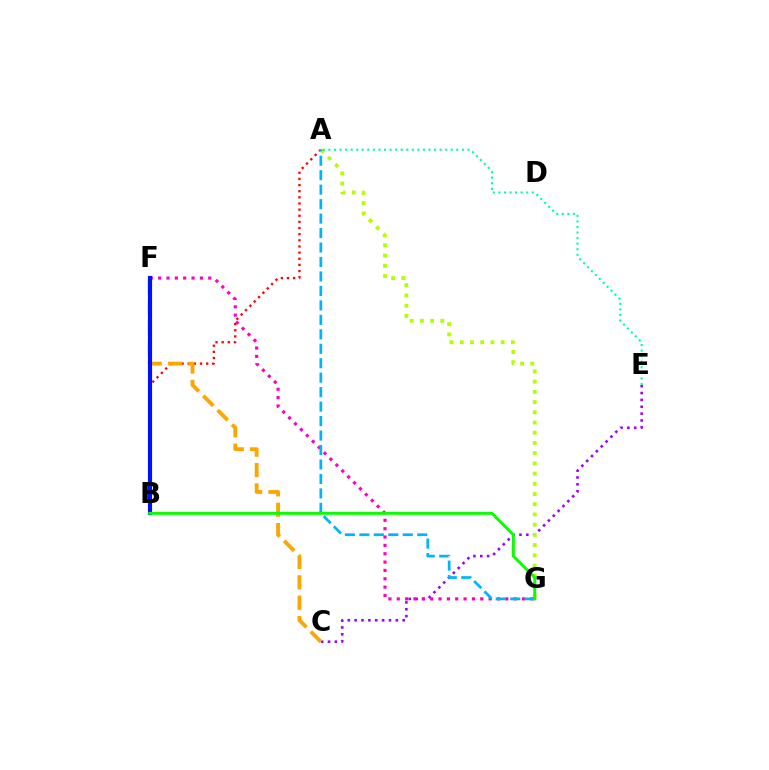{('A', 'B'): [{'color': '#ff0000', 'line_style': 'dotted', 'thickness': 1.67}], ('C', 'E'): [{'color': '#9b00ff', 'line_style': 'dotted', 'thickness': 1.86}], ('F', 'G'): [{'color': '#ff00bd', 'line_style': 'dotted', 'thickness': 2.27}], ('A', 'G'): [{'color': '#b3ff00', 'line_style': 'dotted', 'thickness': 2.78}, {'color': '#00b5ff', 'line_style': 'dashed', 'thickness': 1.96}], ('A', 'E'): [{'color': '#00ff9d', 'line_style': 'dotted', 'thickness': 1.51}], ('C', 'F'): [{'color': '#ffa500', 'line_style': 'dashed', 'thickness': 2.77}], ('B', 'F'): [{'color': '#0010ff', 'line_style': 'solid', 'thickness': 2.97}], ('B', 'G'): [{'color': '#08ff00', 'line_style': 'solid', 'thickness': 2.09}]}